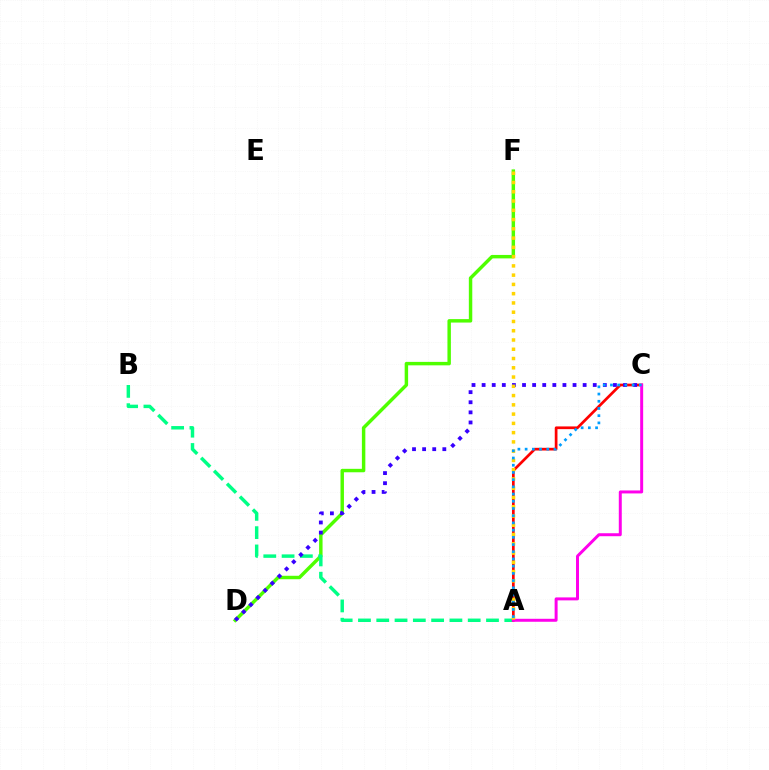{('D', 'F'): [{'color': '#4fff00', 'line_style': 'solid', 'thickness': 2.48}], ('A', 'B'): [{'color': '#00ff86', 'line_style': 'dashed', 'thickness': 2.48}], ('A', 'C'): [{'color': '#ff0000', 'line_style': 'solid', 'thickness': 1.95}, {'color': '#ff00ed', 'line_style': 'solid', 'thickness': 2.14}, {'color': '#009eff', 'line_style': 'dotted', 'thickness': 1.96}], ('C', 'D'): [{'color': '#3700ff', 'line_style': 'dotted', 'thickness': 2.74}], ('A', 'F'): [{'color': '#ffd500', 'line_style': 'dotted', 'thickness': 2.52}]}